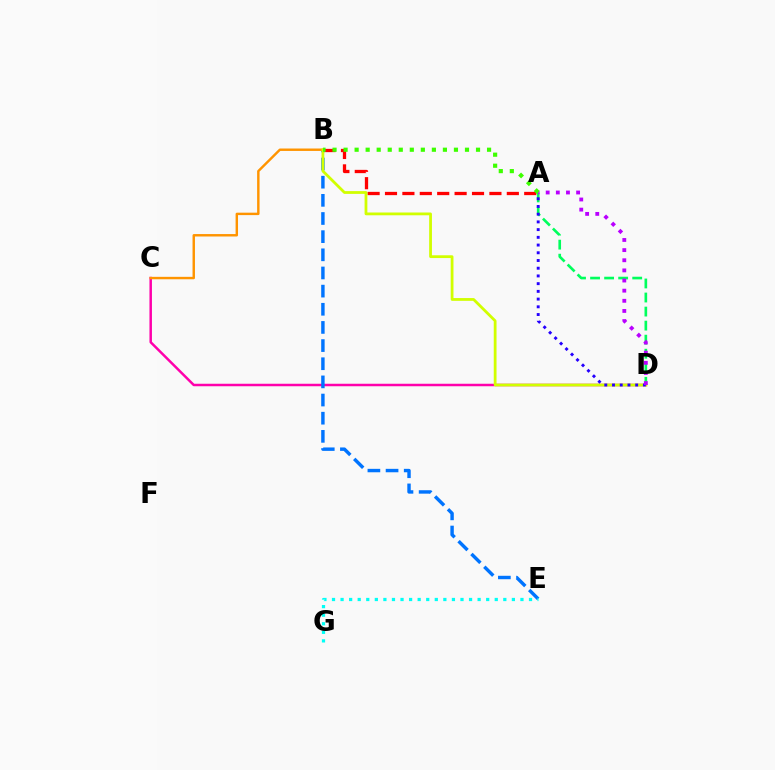{('C', 'D'): [{'color': '#ff00ac', 'line_style': 'solid', 'thickness': 1.79}], ('A', 'B'): [{'color': '#ff0000', 'line_style': 'dashed', 'thickness': 2.36}, {'color': '#3dff00', 'line_style': 'dotted', 'thickness': 3.0}], ('B', 'E'): [{'color': '#0074ff', 'line_style': 'dashed', 'thickness': 2.47}], ('E', 'G'): [{'color': '#00fff6', 'line_style': 'dotted', 'thickness': 2.33}], ('B', 'C'): [{'color': '#ff9400', 'line_style': 'solid', 'thickness': 1.75}], ('A', 'D'): [{'color': '#00ff5c', 'line_style': 'dashed', 'thickness': 1.91}, {'color': '#2500ff', 'line_style': 'dotted', 'thickness': 2.1}, {'color': '#b900ff', 'line_style': 'dotted', 'thickness': 2.75}], ('B', 'D'): [{'color': '#d1ff00', 'line_style': 'solid', 'thickness': 2.0}]}